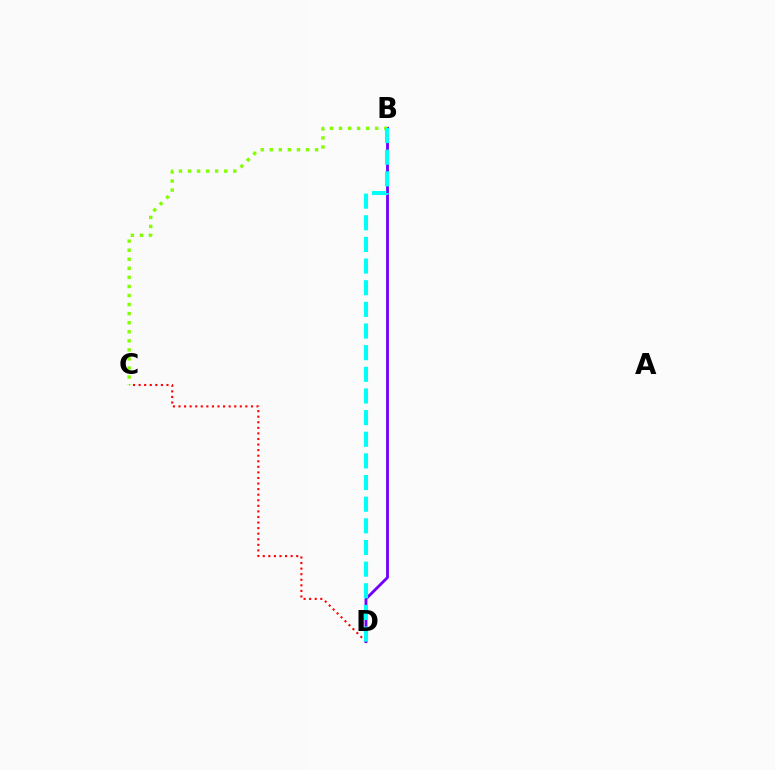{('C', 'D'): [{'color': '#ff0000', 'line_style': 'dotted', 'thickness': 1.51}], ('B', 'D'): [{'color': '#7200ff', 'line_style': 'solid', 'thickness': 2.04}, {'color': '#00fff6', 'line_style': 'dashed', 'thickness': 2.94}], ('B', 'C'): [{'color': '#84ff00', 'line_style': 'dotted', 'thickness': 2.46}]}